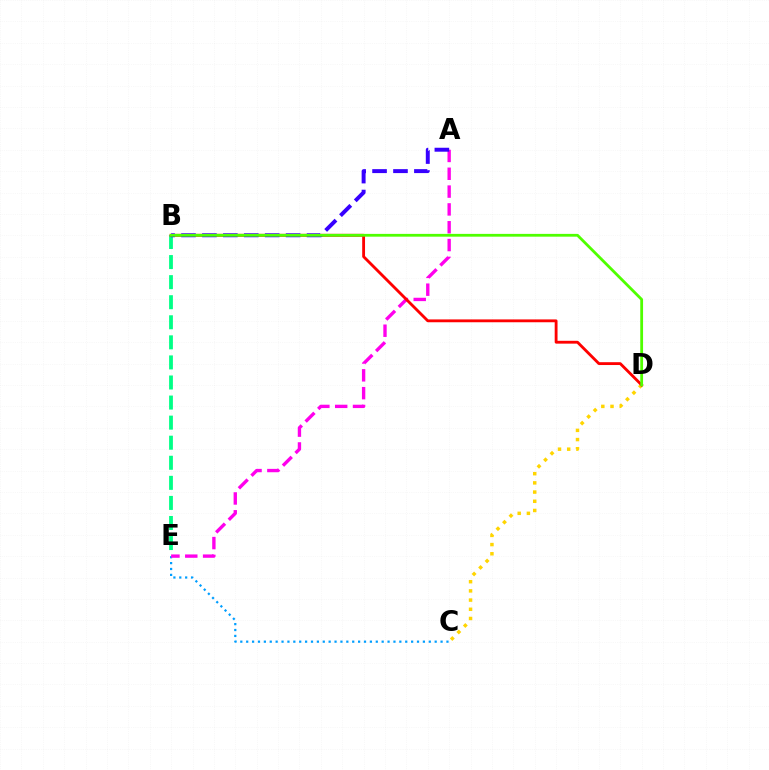{('B', 'E'): [{'color': '#00ff86', 'line_style': 'dashed', 'thickness': 2.73}], ('C', 'E'): [{'color': '#009eff', 'line_style': 'dotted', 'thickness': 1.6}], ('A', 'E'): [{'color': '#ff00ed', 'line_style': 'dashed', 'thickness': 2.42}], ('C', 'D'): [{'color': '#ffd500', 'line_style': 'dotted', 'thickness': 2.5}], ('B', 'D'): [{'color': '#ff0000', 'line_style': 'solid', 'thickness': 2.04}, {'color': '#4fff00', 'line_style': 'solid', 'thickness': 2.01}], ('A', 'B'): [{'color': '#3700ff', 'line_style': 'dashed', 'thickness': 2.84}]}